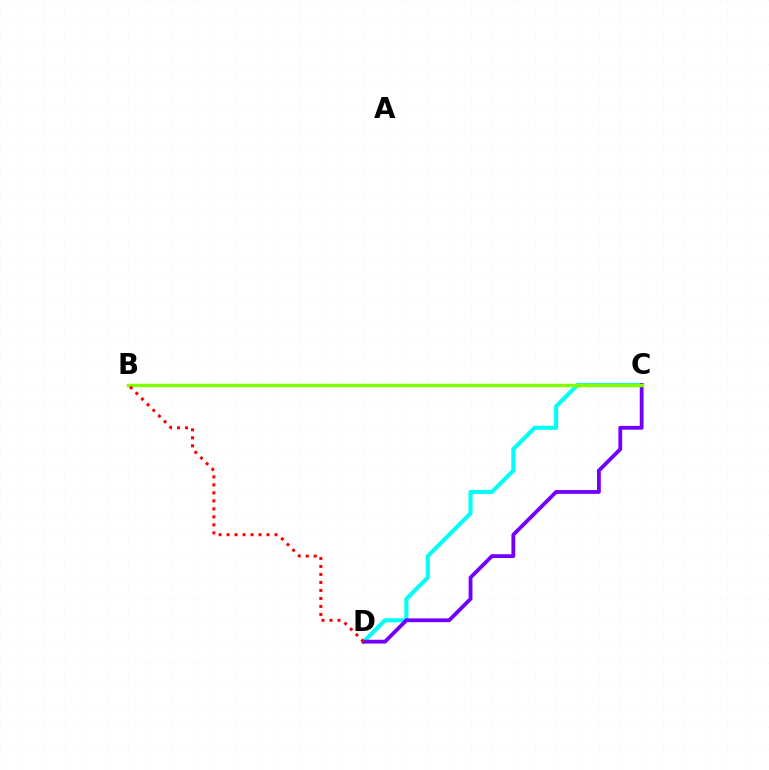{('C', 'D'): [{'color': '#00fff6', 'line_style': 'solid', 'thickness': 2.95}, {'color': '#7200ff', 'line_style': 'solid', 'thickness': 2.74}], ('B', 'C'): [{'color': '#84ff00', 'line_style': 'solid', 'thickness': 2.46}], ('B', 'D'): [{'color': '#ff0000', 'line_style': 'dotted', 'thickness': 2.17}]}